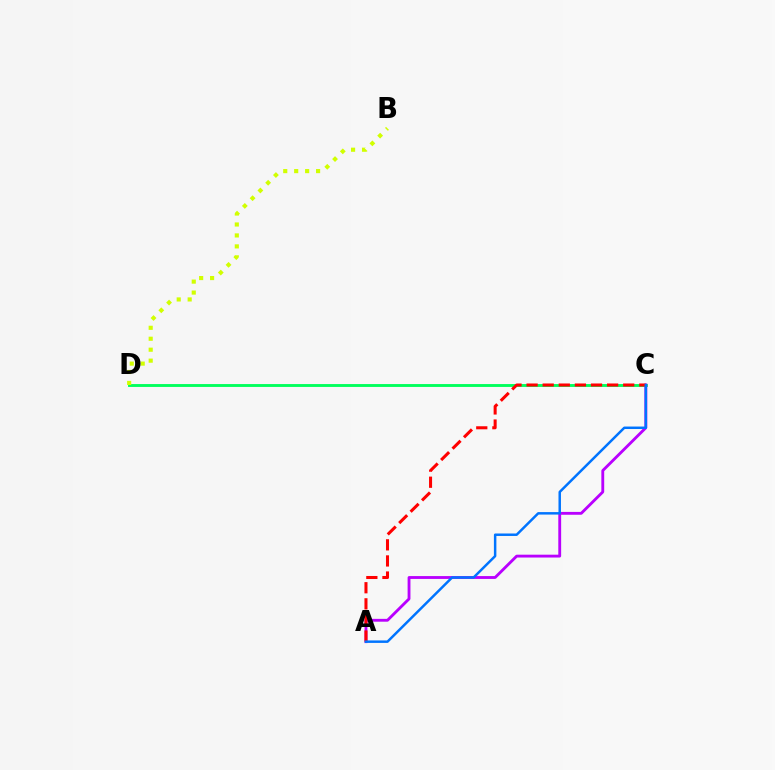{('C', 'D'): [{'color': '#00ff5c', 'line_style': 'solid', 'thickness': 2.07}], ('A', 'C'): [{'color': '#b900ff', 'line_style': 'solid', 'thickness': 2.05}, {'color': '#ff0000', 'line_style': 'dashed', 'thickness': 2.19}, {'color': '#0074ff', 'line_style': 'solid', 'thickness': 1.78}], ('B', 'D'): [{'color': '#d1ff00', 'line_style': 'dotted', 'thickness': 2.98}]}